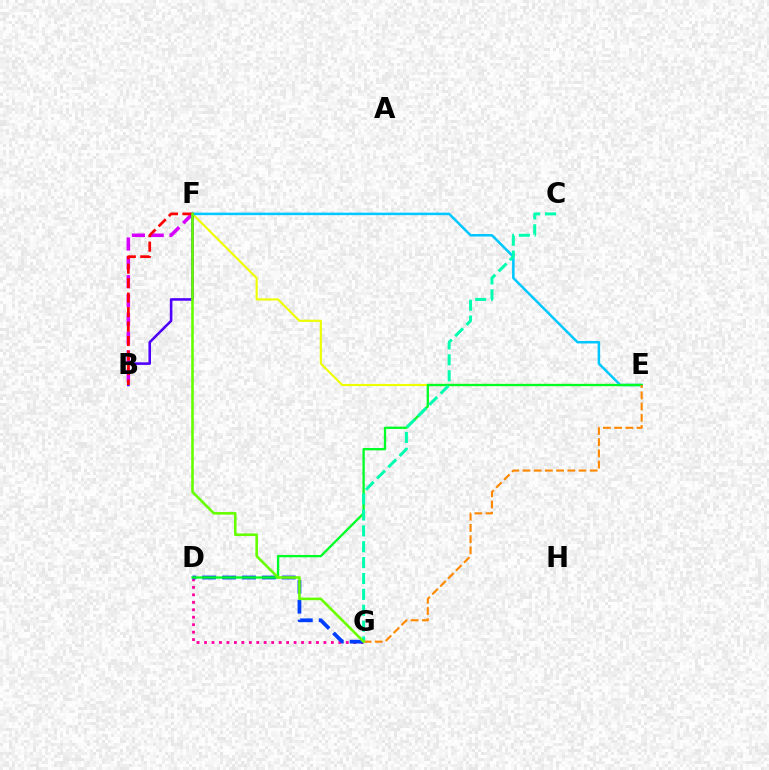{('D', 'G'): [{'color': '#ff00a0', 'line_style': 'dotted', 'thickness': 2.03}, {'color': '#003fff', 'line_style': 'dashed', 'thickness': 2.71}], ('E', 'F'): [{'color': '#eeff00', 'line_style': 'solid', 'thickness': 1.54}, {'color': '#00c7ff', 'line_style': 'solid', 'thickness': 1.81}], ('B', 'F'): [{'color': '#4f00ff', 'line_style': 'solid', 'thickness': 1.86}, {'color': '#d600ff', 'line_style': 'dashed', 'thickness': 2.55}, {'color': '#ff0000', 'line_style': 'dashed', 'thickness': 1.97}], ('D', 'E'): [{'color': '#00ff27', 'line_style': 'solid', 'thickness': 1.66}], ('C', 'G'): [{'color': '#00ffaf', 'line_style': 'dashed', 'thickness': 2.16}], ('E', 'G'): [{'color': '#ff8800', 'line_style': 'dashed', 'thickness': 1.52}], ('F', 'G'): [{'color': '#66ff00', 'line_style': 'solid', 'thickness': 1.87}]}